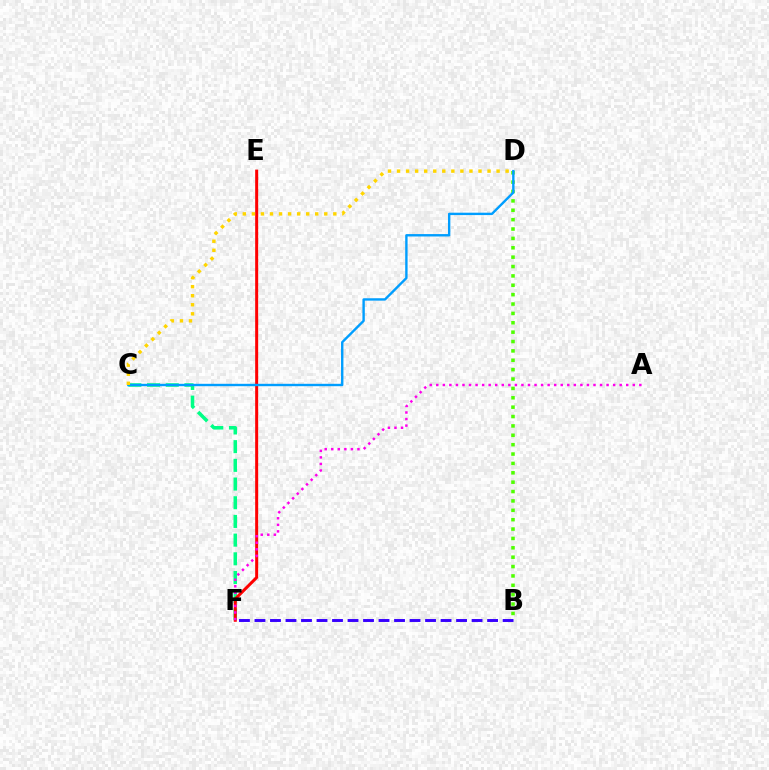{('C', 'F'): [{'color': '#00ff86', 'line_style': 'dashed', 'thickness': 2.54}], ('E', 'F'): [{'color': '#ff0000', 'line_style': 'solid', 'thickness': 2.17}], ('B', 'D'): [{'color': '#4fff00', 'line_style': 'dotted', 'thickness': 2.55}], ('C', 'D'): [{'color': '#009eff', 'line_style': 'solid', 'thickness': 1.72}, {'color': '#ffd500', 'line_style': 'dotted', 'thickness': 2.46}], ('B', 'F'): [{'color': '#3700ff', 'line_style': 'dashed', 'thickness': 2.11}], ('A', 'F'): [{'color': '#ff00ed', 'line_style': 'dotted', 'thickness': 1.78}]}